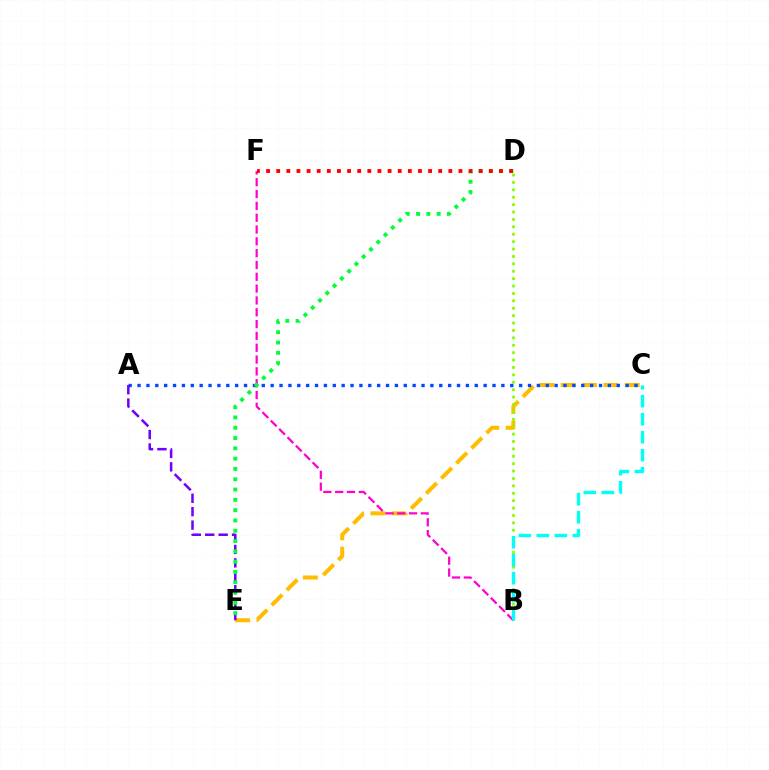{('C', 'E'): [{'color': '#ffbd00', 'line_style': 'dashed', 'thickness': 2.9}], ('B', 'D'): [{'color': '#84ff00', 'line_style': 'dotted', 'thickness': 2.01}], ('B', 'F'): [{'color': '#ff00cf', 'line_style': 'dashed', 'thickness': 1.61}], ('A', 'C'): [{'color': '#004bff', 'line_style': 'dotted', 'thickness': 2.41}], ('A', 'E'): [{'color': '#7200ff', 'line_style': 'dashed', 'thickness': 1.82}], ('D', 'E'): [{'color': '#00ff39', 'line_style': 'dotted', 'thickness': 2.8}], ('B', 'C'): [{'color': '#00fff6', 'line_style': 'dashed', 'thickness': 2.45}], ('D', 'F'): [{'color': '#ff0000', 'line_style': 'dotted', 'thickness': 2.75}]}